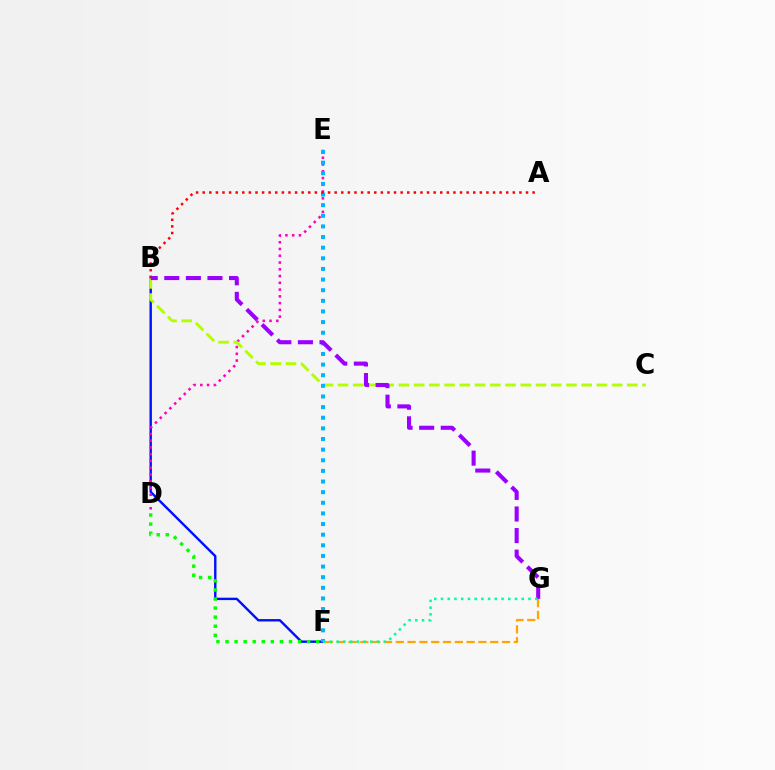{('F', 'G'): [{'color': '#ffa500', 'line_style': 'dashed', 'thickness': 1.6}, {'color': '#00ff9d', 'line_style': 'dotted', 'thickness': 1.83}], ('B', 'F'): [{'color': '#0010ff', 'line_style': 'solid', 'thickness': 1.73}], ('D', 'E'): [{'color': '#ff00bd', 'line_style': 'dotted', 'thickness': 1.84}], ('B', 'C'): [{'color': '#b3ff00', 'line_style': 'dashed', 'thickness': 2.07}], ('E', 'F'): [{'color': '#00b5ff', 'line_style': 'dotted', 'thickness': 2.89}], ('D', 'F'): [{'color': '#08ff00', 'line_style': 'dotted', 'thickness': 2.46}], ('A', 'B'): [{'color': '#ff0000', 'line_style': 'dotted', 'thickness': 1.79}], ('B', 'G'): [{'color': '#9b00ff', 'line_style': 'dashed', 'thickness': 2.93}]}